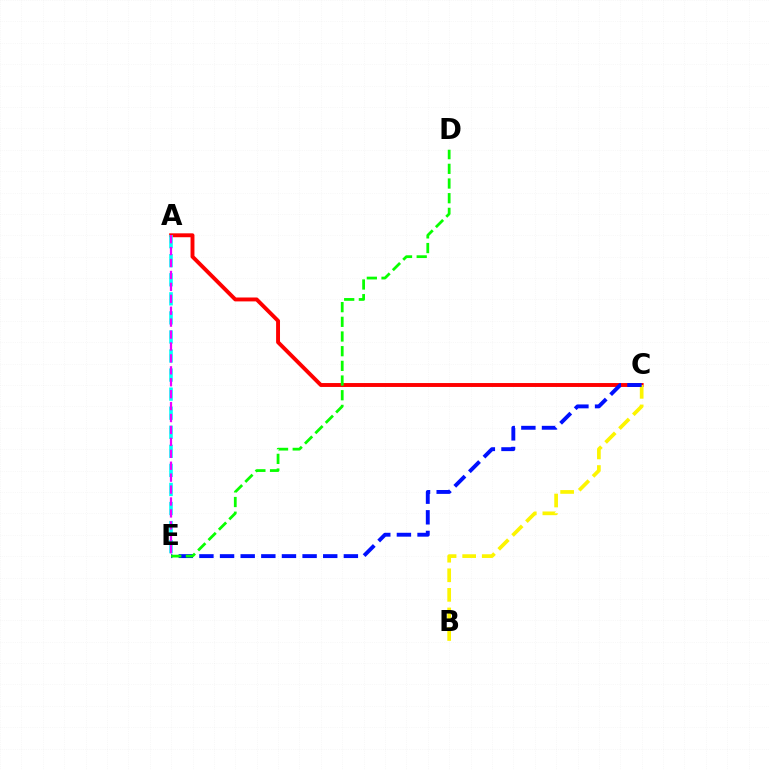{('A', 'C'): [{'color': '#ff0000', 'line_style': 'solid', 'thickness': 2.81}], ('A', 'E'): [{'color': '#00fff6', 'line_style': 'dashed', 'thickness': 2.59}, {'color': '#ee00ff', 'line_style': 'dashed', 'thickness': 1.62}], ('B', 'C'): [{'color': '#fcf500', 'line_style': 'dashed', 'thickness': 2.66}], ('C', 'E'): [{'color': '#0010ff', 'line_style': 'dashed', 'thickness': 2.8}], ('D', 'E'): [{'color': '#08ff00', 'line_style': 'dashed', 'thickness': 1.99}]}